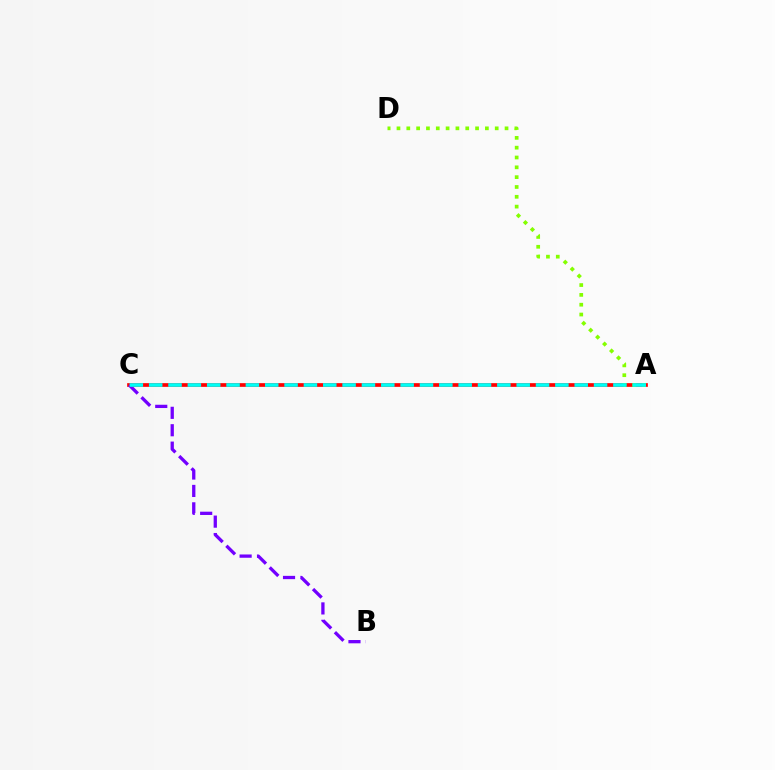{('A', 'C'): [{'color': '#ff0000', 'line_style': 'solid', 'thickness': 2.66}, {'color': '#00fff6', 'line_style': 'dashed', 'thickness': 2.63}], ('B', 'C'): [{'color': '#7200ff', 'line_style': 'dashed', 'thickness': 2.37}], ('A', 'D'): [{'color': '#84ff00', 'line_style': 'dotted', 'thickness': 2.67}]}